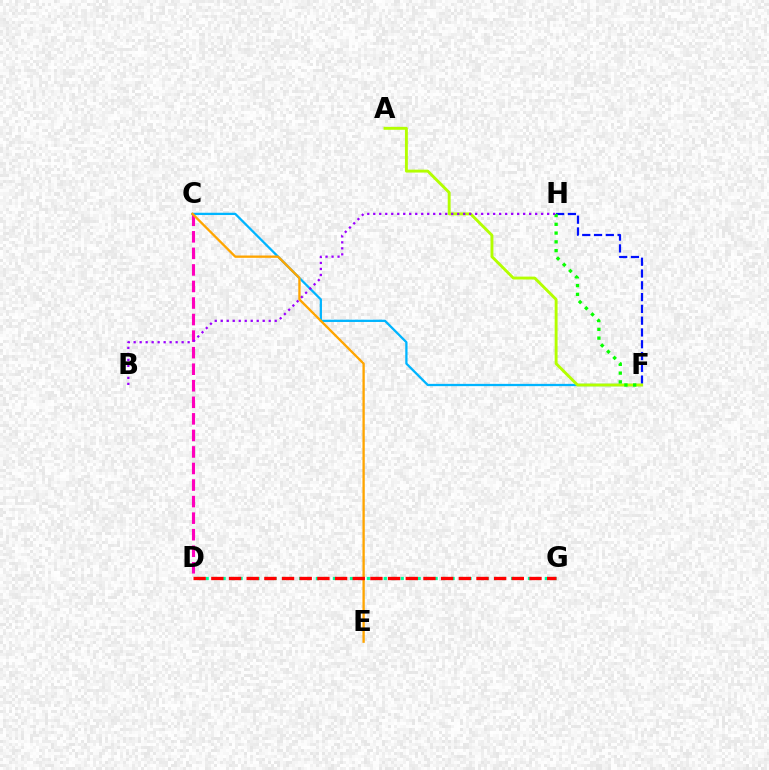{('C', 'F'): [{'color': '#00b5ff', 'line_style': 'solid', 'thickness': 1.64}], ('F', 'H'): [{'color': '#0010ff', 'line_style': 'dashed', 'thickness': 1.6}, {'color': '#08ff00', 'line_style': 'dotted', 'thickness': 2.38}], ('C', 'D'): [{'color': '#ff00bd', 'line_style': 'dashed', 'thickness': 2.25}], ('A', 'F'): [{'color': '#b3ff00', 'line_style': 'solid', 'thickness': 2.09}], ('D', 'G'): [{'color': '#00ff9d', 'line_style': 'dotted', 'thickness': 2.3}, {'color': '#ff0000', 'line_style': 'dashed', 'thickness': 2.4}], ('C', 'E'): [{'color': '#ffa500', 'line_style': 'solid', 'thickness': 1.67}], ('B', 'H'): [{'color': '#9b00ff', 'line_style': 'dotted', 'thickness': 1.63}]}